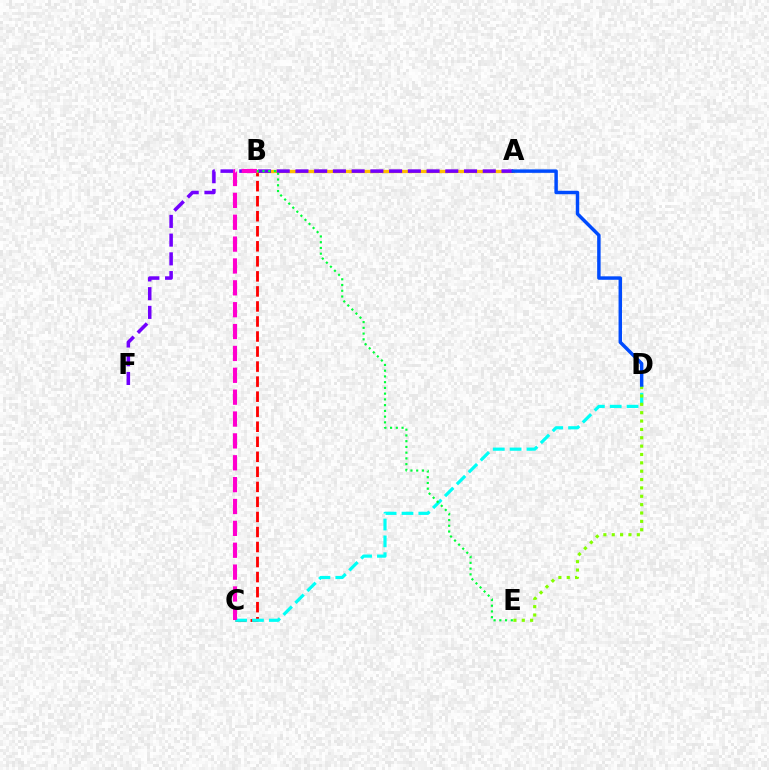{('B', 'C'): [{'color': '#ff0000', 'line_style': 'dashed', 'thickness': 2.04}, {'color': '#ff00cf', 'line_style': 'dashed', 'thickness': 2.97}], ('A', 'B'): [{'color': '#ffbd00', 'line_style': 'solid', 'thickness': 2.37}], ('C', 'D'): [{'color': '#00fff6', 'line_style': 'dashed', 'thickness': 2.29}], ('A', 'F'): [{'color': '#7200ff', 'line_style': 'dashed', 'thickness': 2.54}], ('B', 'E'): [{'color': '#00ff39', 'line_style': 'dotted', 'thickness': 1.56}], ('D', 'E'): [{'color': '#84ff00', 'line_style': 'dotted', 'thickness': 2.27}], ('A', 'D'): [{'color': '#004bff', 'line_style': 'solid', 'thickness': 2.49}]}